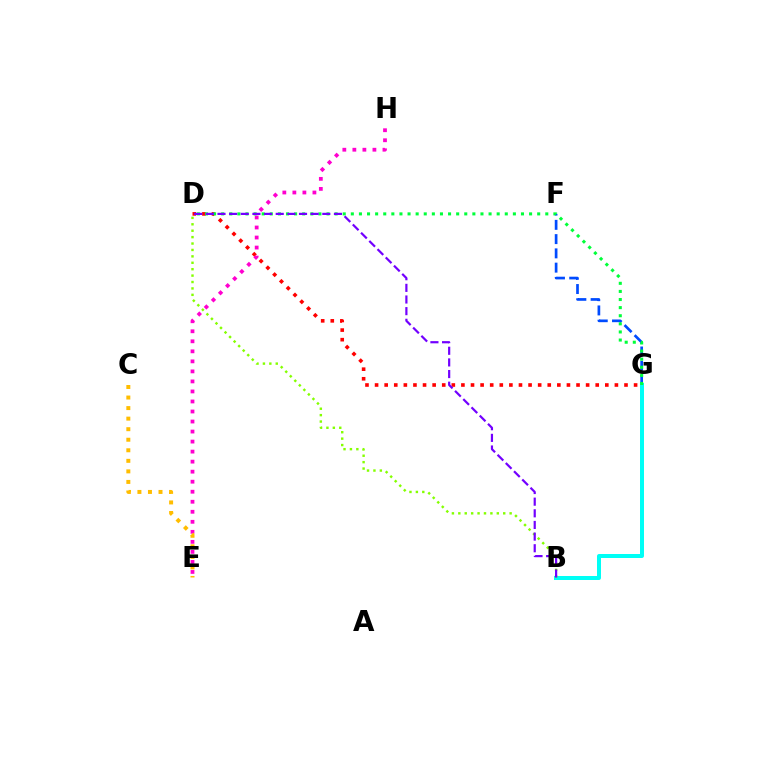{('F', 'G'): [{'color': '#004bff', 'line_style': 'dashed', 'thickness': 1.94}], ('D', 'G'): [{'color': '#ff0000', 'line_style': 'dotted', 'thickness': 2.61}, {'color': '#00ff39', 'line_style': 'dotted', 'thickness': 2.2}], ('E', 'H'): [{'color': '#ff00cf', 'line_style': 'dotted', 'thickness': 2.72}], ('B', 'G'): [{'color': '#00fff6', 'line_style': 'solid', 'thickness': 2.87}], ('B', 'D'): [{'color': '#84ff00', 'line_style': 'dotted', 'thickness': 1.74}, {'color': '#7200ff', 'line_style': 'dashed', 'thickness': 1.58}], ('C', 'E'): [{'color': '#ffbd00', 'line_style': 'dotted', 'thickness': 2.87}]}